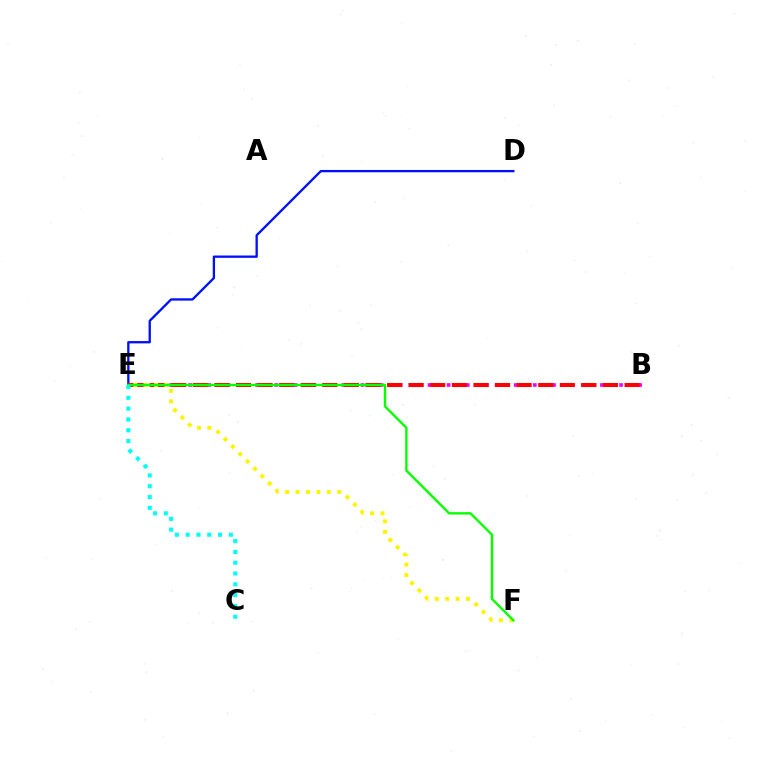{('D', 'E'): [{'color': '#0010ff', 'line_style': 'solid', 'thickness': 1.67}], ('B', 'E'): [{'color': '#ee00ff', 'line_style': 'dotted', 'thickness': 2.6}, {'color': '#ff0000', 'line_style': 'dashed', 'thickness': 2.93}], ('E', 'F'): [{'color': '#fcf500', 'line_style': 'dotted', 'thickness': 2.83}, {'color': '#08ff00', 'line_style': 'solid', 'thickness': 1.72}], ('C', 'E'): [{'color': '#00fff6', 'line_style': 'dotted', 'thickness': 2.94}]}